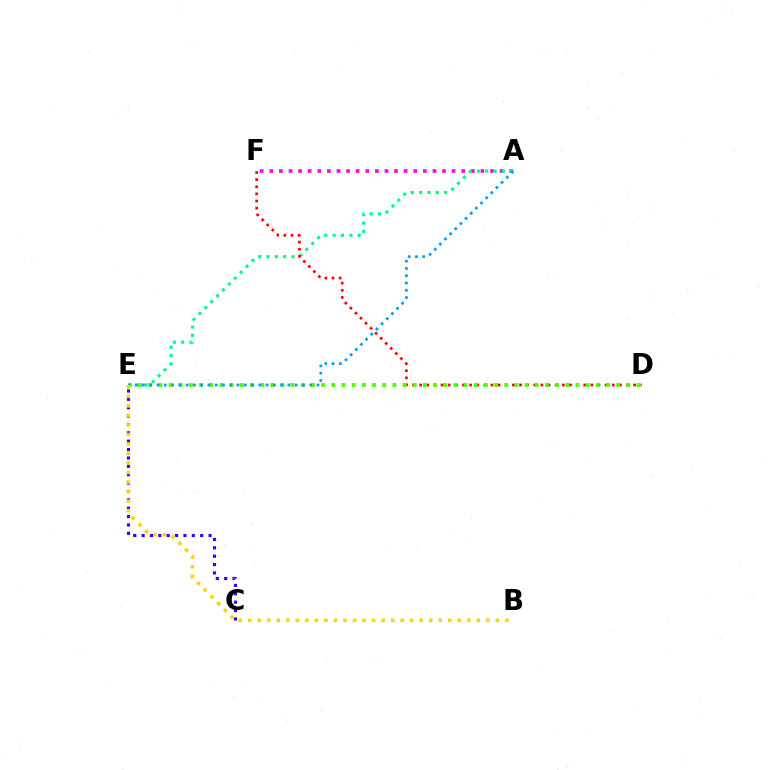{('A', 'F'): [{'color': '#ff00ed', 'line_style': 'dotted', 'thickness': 2.61}], ('A', 'E'): [{'color': '#00ff86', 'line_style': 'dotted', 'thickness': 2.26}, {'color': '#009eff', 'line_style': 'dotted', 'thickness': 1.98}], ('D', 'F'): [{'color': '#ff0000', 'line_style': 'dotted', 'thickness': 1.94}], ('C', 'E'): [{'color': '#3700ff', 'line_style': 'dotted', 'thickness': 2.28}], ('D', 'E'): [{'color': '#4fff00', 'line_style': 'dotted', 'thickness': 2.76}], ('B', 'E'): [{'color': '#ffd500', 'line_style': 'dotted', 'thickness': 2.59}]}